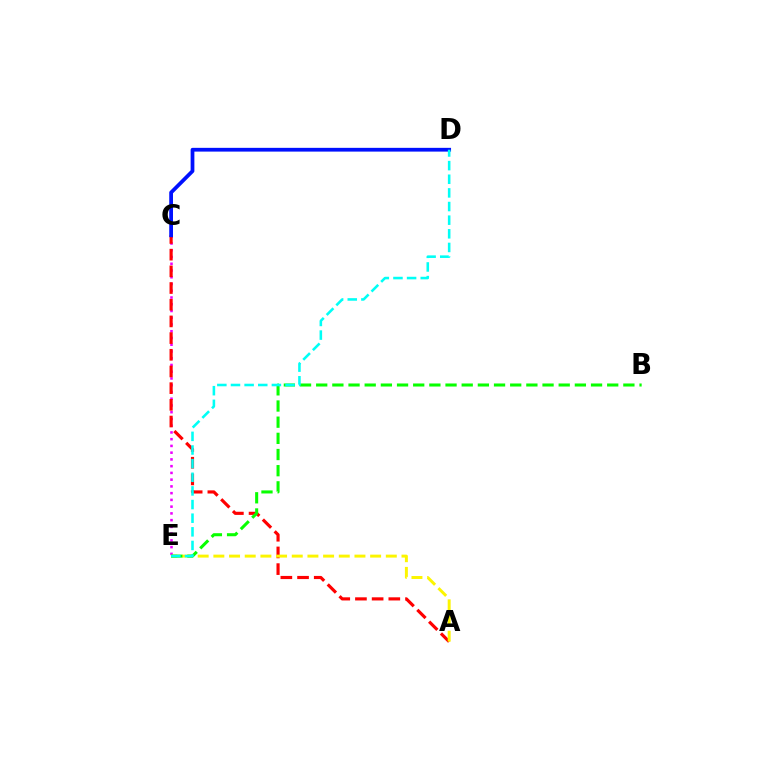{('C', 'E'): [{'color': '#ee00ff', 'line_style': 'dotted', 'thickness': 1.83}], ('A', 'C'): [{'color': '#ff0000', 'line_style': 'dashed', 'thickness': 2.27}], ('A', 'E'): [{'color': '#fcf500', 'line_style': 'dashed', 'thickness': 2.13}], ('C', 'D'): [{'color': '#0010ff', 'line_style': 'solid', 'thickness': 2.7}], ('B', 'E'): [{'color': '#08ff00', 'line_style': 'dashed', 'thickness': 2.2}], ('D', 'E'): [{'color': '#00fff6', 'line_style': 'dashed', 'thickness': 1.85}]}